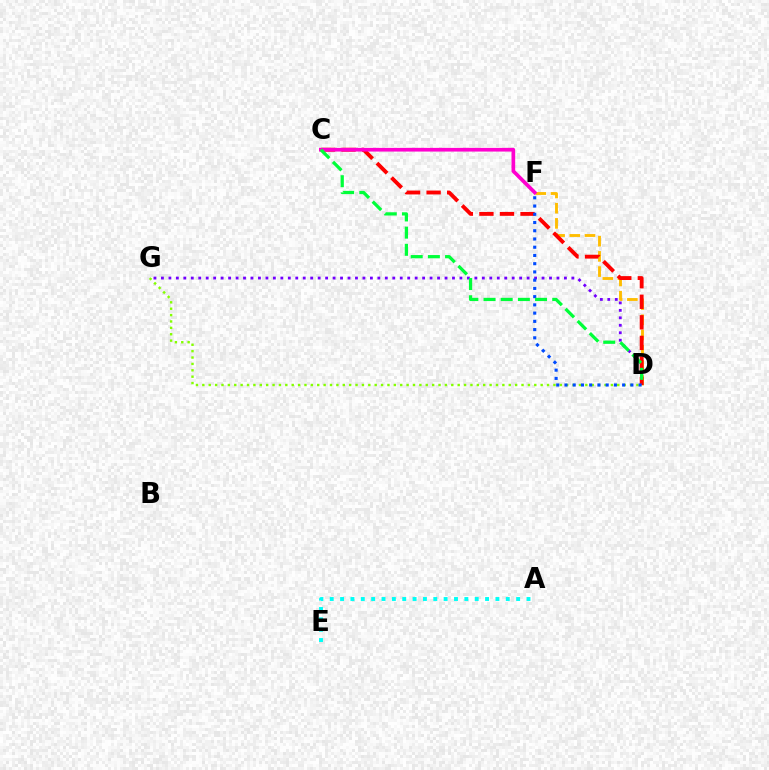{('D', 'F'): [{'color': '#ffbd00', 'line_style': 'dashed', 'thickness': 2.06}, {'color': '#004bff', 'line_style': 'dotted', 'thickness': 2.24}], ('D', 'G'): [{'color': '#7200ff', 'line_style': 'dotted', 'thickness': 2.03}, {'color': '#84ff00', 'line_style': 'dotted', 'thickness': 1.73}], ('C', 'D'): [{'color': '#ff0000', 'line_style': 'dashed', 'thickness': 2.79}, {'color': '#00ff39', 'line_style': 'dashed', 'thickness': 2.33}], ('A', 'E'): [{'color': '#00fff6', 'line_style': 'dotted', 'thickness': 2.81}], ('C', 'F'): [{'color': '#ff00cf', 'line_style': 'solid', 'thickness': 2.65}]}